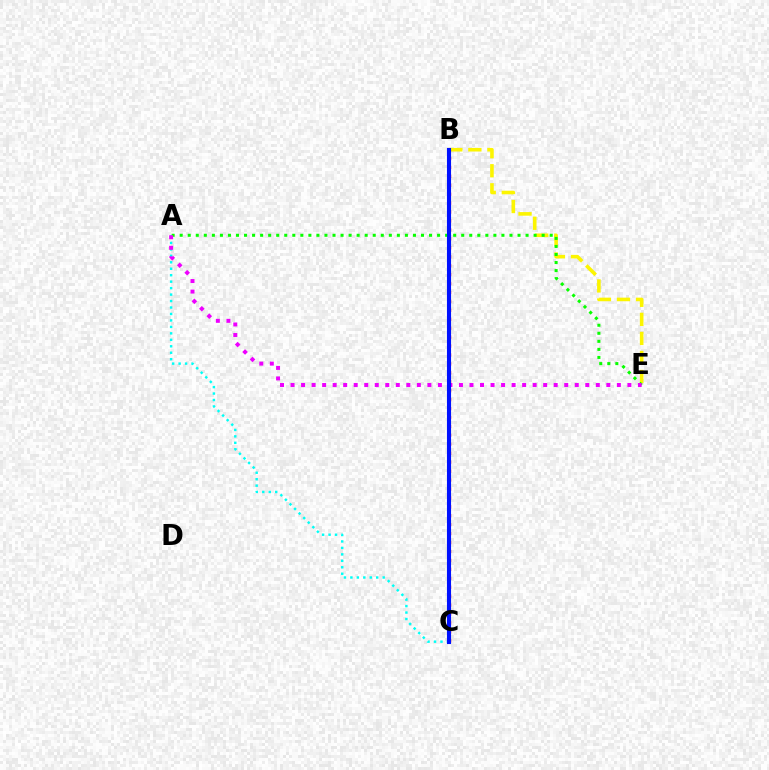{('A', 'C'): [{'color': '#00fff6', 'line_style': 'dotted', 'thickness': 1.76}], ('B', 'E'): [{'color': '#fcf500', 'line_style': 'dashed', 'thickness': 2.59}], ('A', 'E'): [{'color': '#08ff00', 'line_style': 'dotted', 'thickness': 2.19}, {'color': '#ee00ff', 'line_style': 'dotted', 'thickness': 2.86}], ('B', 'C'): [{'color': '#ff0000', 'line_style': 'dotted', 'thickness': 2.43}, {'color': '#0010ff', 'line_style': 'solid', 'thickness': 2.95}]}